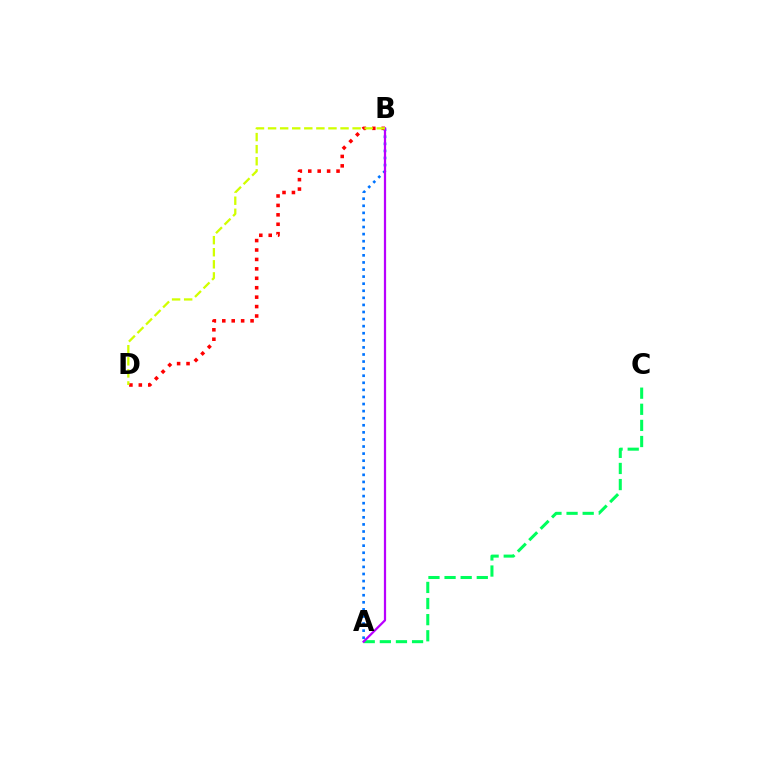{('A', 'C'): [{'color': '#00ff5c', 'line_style': 'dashed', 'thickness': 2.19}], ('A', 'B'): [{'color': '#0074ff', 'line_style': 'dotted', 'thickness': 1.92}, {'color': '#b900ff', 'line_style': 'solid', 'thickness': 1.61}], ('B', 'D'): [{'color': '#ff0000', 'line_style': 'dotted', 'thickness': 2.56}, {'color': '#d1ff00', 'line_style': 'dashed', 'thickness': 1.64}]}